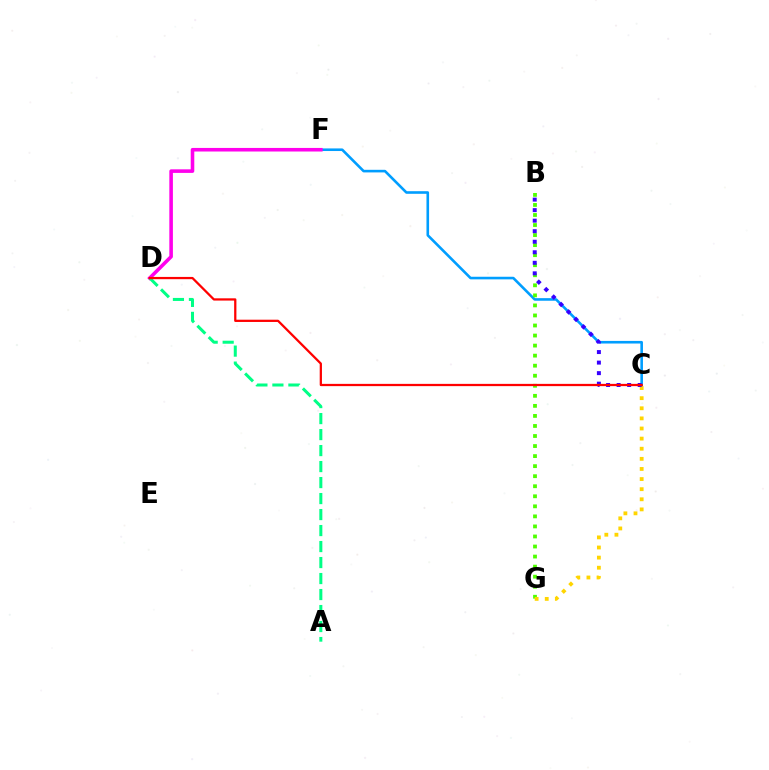{('C', 'F'): [{'color': '#009eff', 'line_style': 'solid', 'thickness': 1.88}], ('B', 'G'): [{'color': '#4fff00', 'line_style': 'dotted', 'thickness': 2.73}], ('C', 'G'): [{'color': '#ffd500', 'line_style': 'dotted', 'thickness': 2.75}], ('D', 'F'): [{'color': '#ff00ed', 'line_style': 'solid', 'thickness': 2.58}], ('B', 'C'): [{'color': '#3700ff', 'line_style': 'dotted', 'thickness': 2.86}], ('A', 'D'): [{'color': '#00ff86', 'line_style': 'dashed', 'thickness': 2.17}], ('C', 'D'): [{'color': '#ff0000', 'line_style': 'solid', 'thickness': 1.62}]}